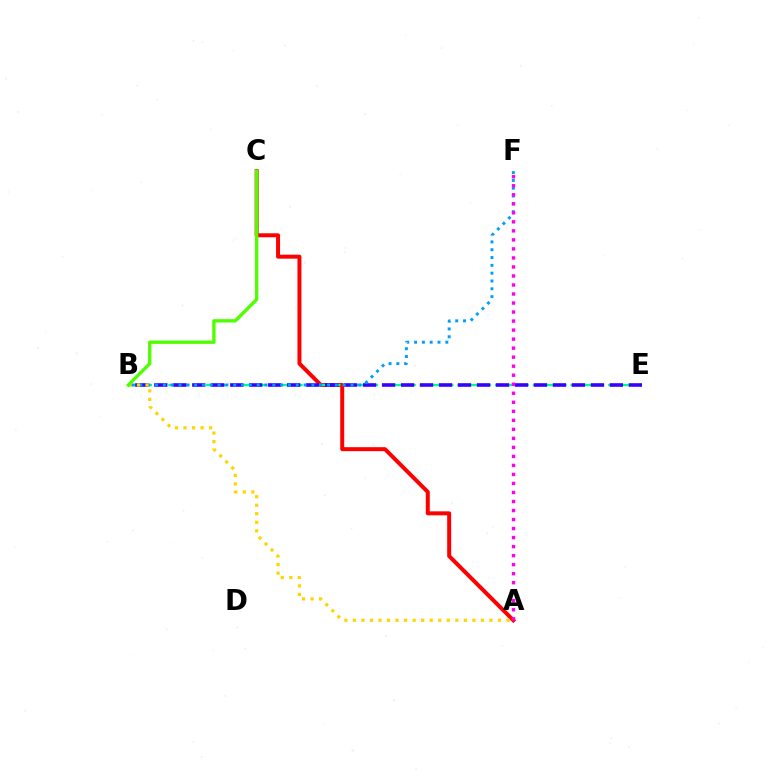{('A', 'C'): [{'color': '#ff0000', 'line_style': 'solid', 'thickness': 2.87}], ('B', 'E'): [{'color': '#00ff86', 'line_style': 'dashed', 'thickness': 1.71}, {'color': '#3700ff', 'line_style': 'dashed', 'thickness': 2.58}], ('B', 'F'): [{'color': '#009eff', 'line_style': 'dotted', 'thickness': 2.12}], ('A', 'B'): [{'color': '#ffd500', 'line_style': 'dotted', 'thickness': 2.32}], ('A', 'F'): [{'color': '#ff00ed', 'line_style': 'dotted', 'thickness': 2.45}], ('B', 'C'): [{'color': '#4fff00', 'line_style': 'solid', 'thickness': 2.4}]}